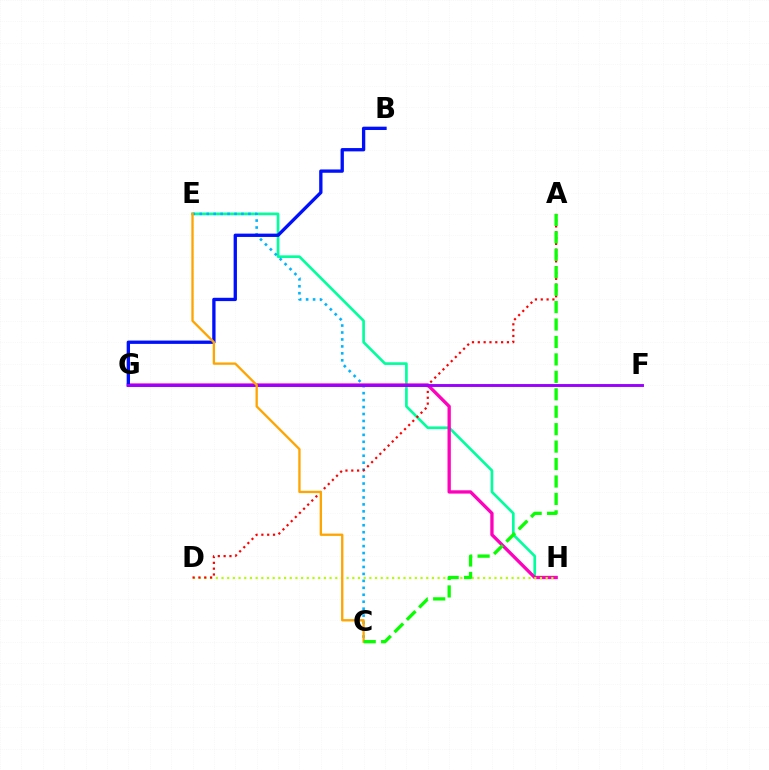{('E', 'H'): [{'color': '#00ff9d', 'line_style': 'solid', 'thickness': 1.92}], ('G', 'H'): [{'color': '#ff00bd', 'line_style': 'solid', 'thickness': 2.38}], ('D', 'H'): [{'color': '#b3ff00', 'line_style': 'dotted', 'thickness': 1.55}], ('C', 'E'): [{'color': '#00b5ff', 'line_style': 'dotted', 'thickness': 1.89}, {'color': '#ffa500', 'line_style': 'solid', 'thickness': 1.67}], ('A', 'D'): [{'color': '#ff0000', 'line_style': 'dotted', 'thickness': 1.58}], ('B', 'G'): [{'color': '#0010ff', 'line_style': 'solid', 'thickness': 2.39}], ('F', 'G'): [{'color': '#9b00ff', 'line_style': 'solid', 'thickness': 2.09}], ('A', 'C'): [{'color': '#08ff00', 'line_style': 'dashed', 'thickness': 2.37}]}